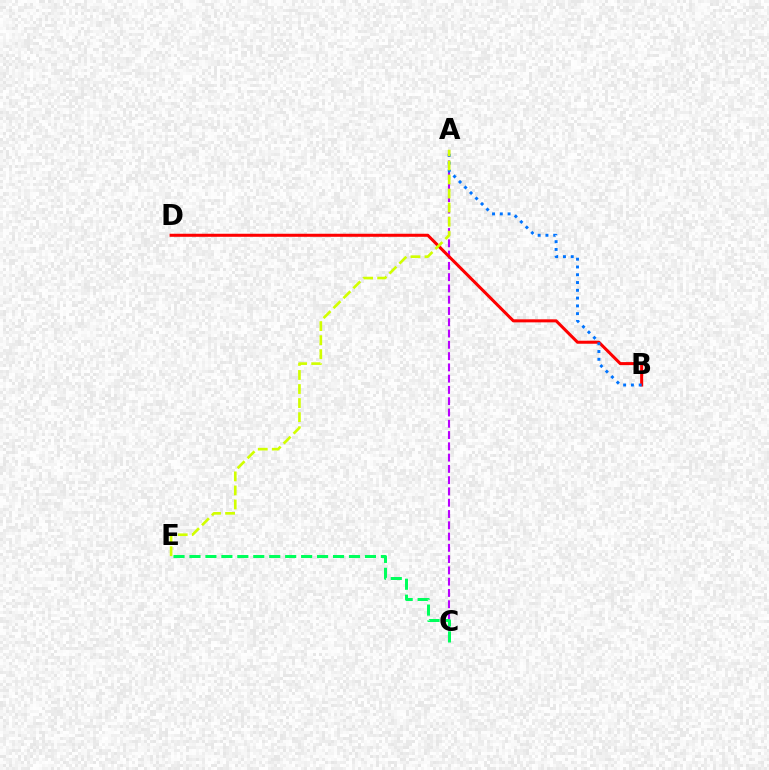{('A', 'C'): [{'color': '#b900ff', 'line_style': 'dashed', 'thickness': 1.53}], ('B', 'D'): [{'color': '#ff0000', 'line_style': 'solid', 'thickness': 2.19}], ('C', 'E'): [{'color': '#00ff5c', 'line_style': 'dashed', 'thickness': 2.17}], ('A', 'B'): [{'color': '#0074ff', 'line_style': 'dotted', 'thickness': 2.11}], ('A', 'E'): [{'color': '#d1ff00', 'line_style': 'dashed', 'thickness': 1.91}]}